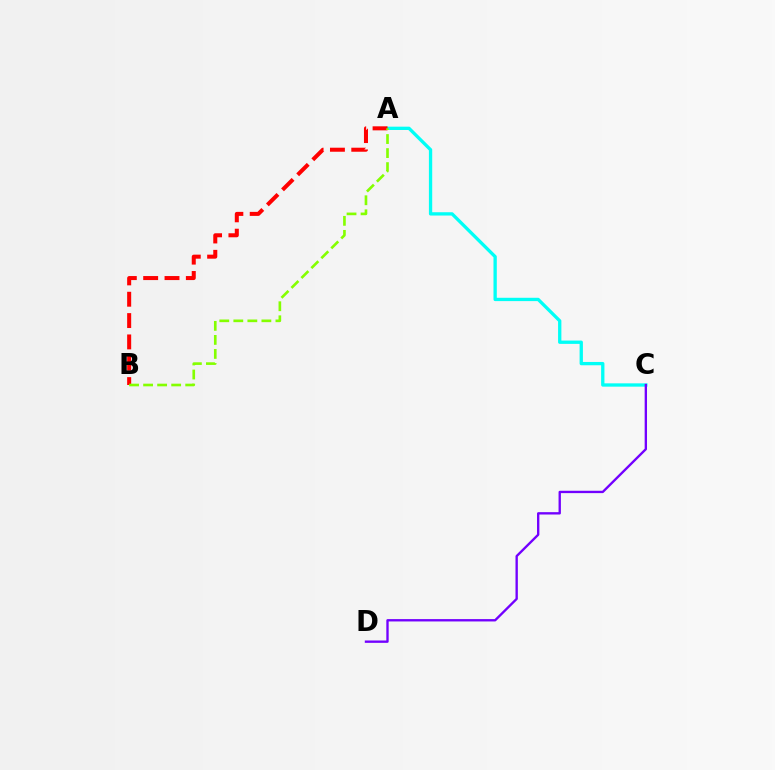{('A', 'C'): [{'color': '#00fff6', 'line_style': 'solid', 'thickness': 2.38}], ('A', 'B'): [{'color': '#ff0000', 'line_style': 'dashed', 'thickness': 2.9}, {'color': '#84ff00', 'line_style': 'dashed', 'thickness': 1.91}], ('C', 'D'): [{'color': '#7200ff', 'line_style': 'solid', 'thickness': 1.69}]}